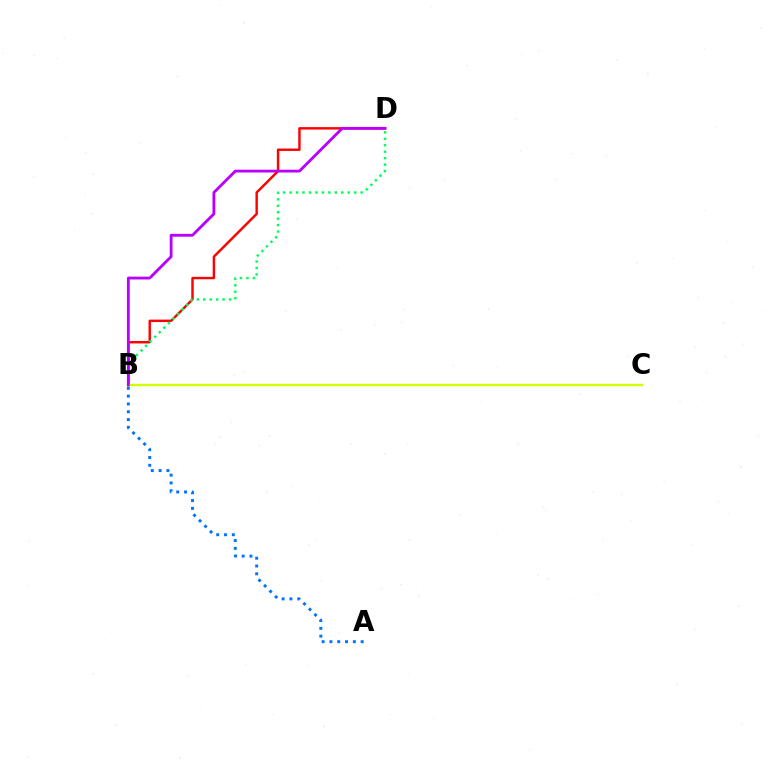{('B', 'D'): [{'color': '#ff0000', 'line_style': 'solid', 'thickness': 1.75}, {'color': '#00ff5c', 'line_style': 'dotted', 'thickness': 1.75}, {'color': '#b900ff', 'line_style': 'solid', 'thickness': 2.03}], ('A', 'B'): [{'color': '#0074ff', 'line_style': 'dotted', 'thickness': 2.12}], ('B', 'C'): [{'color': '#d1ff00', 'line_style': 'solid', 'thickness': 1.71}]}